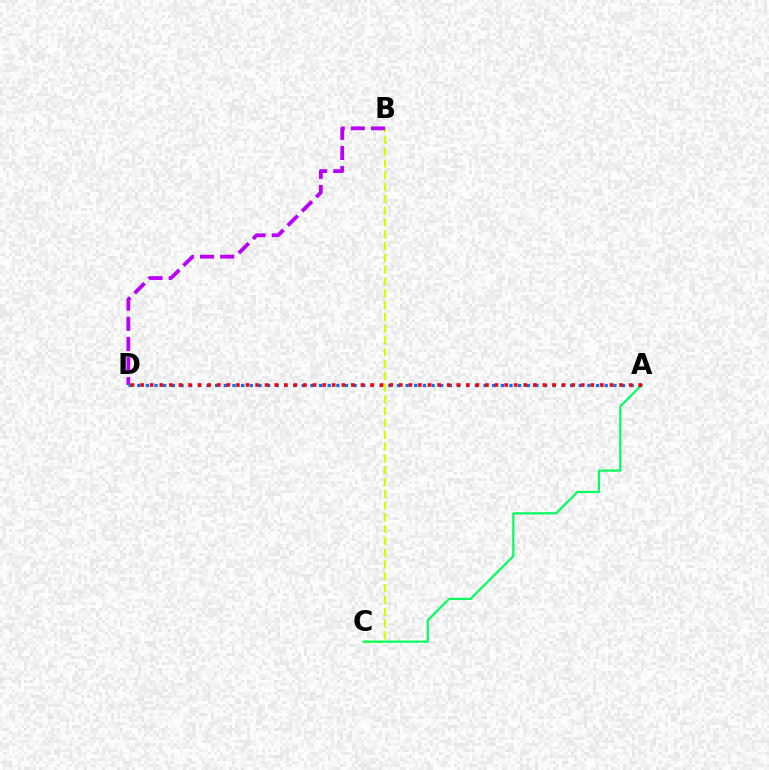{('B', 'C'): [{'color': '#d1ff00', 'line_style': 'dashed', 'thickness': 1.6}], ('A', 'C'): [{'color': '#00ff5c', 'line_style': 'solid', 'thickness': 1.56}], ('B', 'D'): [{'color': '#b900ff', 'line_style': 'dashed', 'thickness': 2.73}], ('A', 'D'): [{'color': '#0074ff', 'line_style': 'dotted', 'thickness': 2.35}, {'color': '#ff0000', 'line_style': 'dotted', 'thickness': 2.6}]}